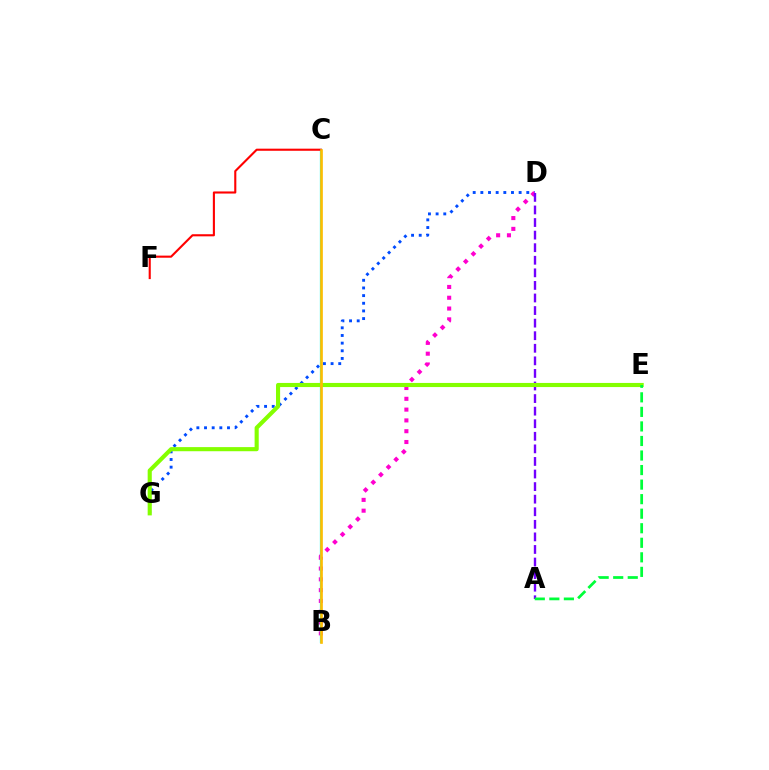{('D', 'G'): [{'color': '#004bff', 'line_style': 'dotted', 'thickness': 2.08}], ('B', 'D'): [{'color': '#ff00cf', 'line_style': 'dotted', 'thickness': 2.93}], ('A', 'D'): [{'color': '#7200ff', 'line_style': 'dashed', 'thickness': 1.71}], ('B', 'C'): [{'color': '#00fff6', 'line_style': 'solid', 'thickness': 1.62}, {'color': '#ffbd00', 'line_style': 'solid', 'thickness': 1.92}], ('C', 'F'): [{'color': '#ff0000', 'line_style': 'solid', 'thickness': 1.52}], ('E', 'G'): [{'color': '#84ff00', 'line_style': 'solid', 'thickness': 2.96}], ('A', 'E'): [{'color': '#00ff39', 'line_style': 'dashed', 'thickness': 1.98}]}